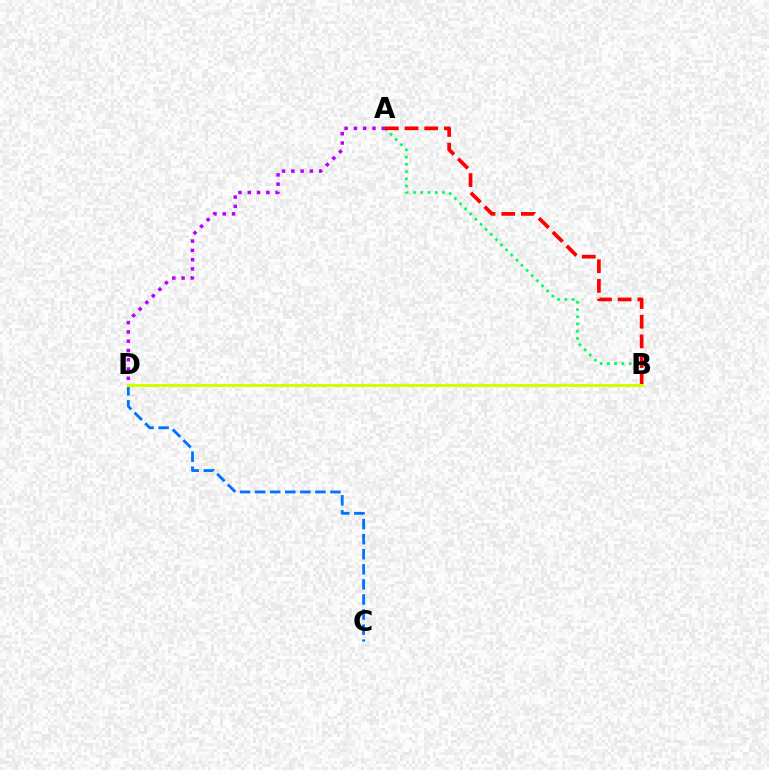{('A', 'B'): [{'color': '#00ff5c', 'line_style': 'dotted', 'thickness': 1.97}, {'color': '#ff0000', 'line_style': 'dashed', 'thickness': 2.67}], ('A', 'D'): [{'color': '#b900ff', 'line_style': 'dotted', 'thickness': 2.52}], ('C', 'D'): [{'color': '#0074ff', 'line_style': 'dashed', 'thickness': 2.05}], ('B', 'D'): [{'color': '#d1ff00', 'line_style': 'solid', 'thickness': 2.21}]}